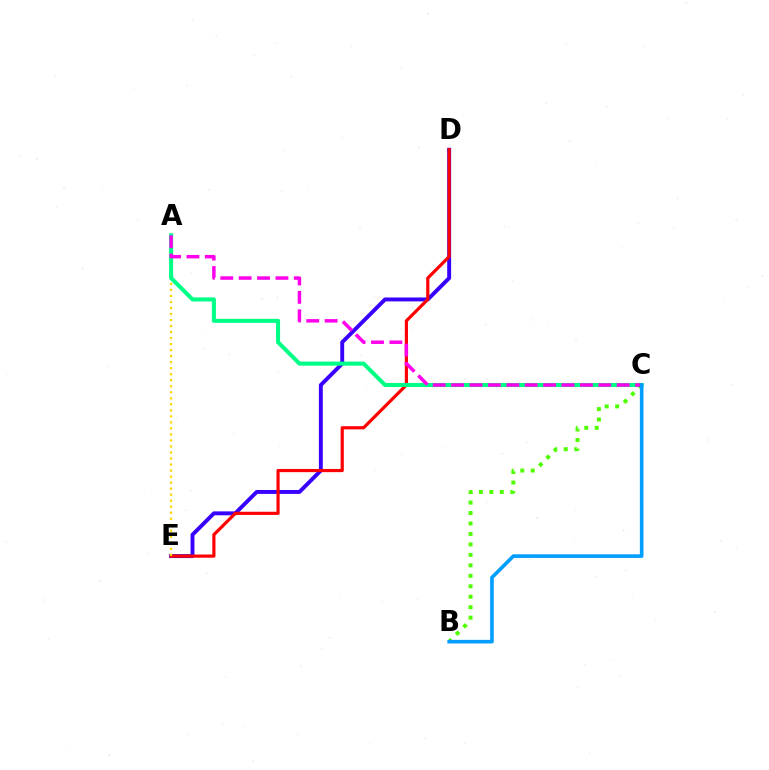{('D', 'E'): [{'color': '#3700ff', 'line_style': 'solid', 'thickness': 2.81}, {'color': '#ff0000', 'line_style': 'solid', 'thickness': 2.29}], ('B', 'C'): [{'color': '#4fff00', 'line_style': 'dotted', 'thickness': 2.84}, {'color': '#009eff', 'line_style': 'solid', 'thickness': 2.6}], ('A', 'E'): [{'color': '#ffd500', 'line_style': 'dotted', 'thickness': 1.64}], ('A', 'C'): [{'color': '#00ff86', 'line_style': 'solid', 'thickness': 2.93}, {'color': '#ff00ed', 'line_style': 'dashed', 'thickness': 2.5}]}